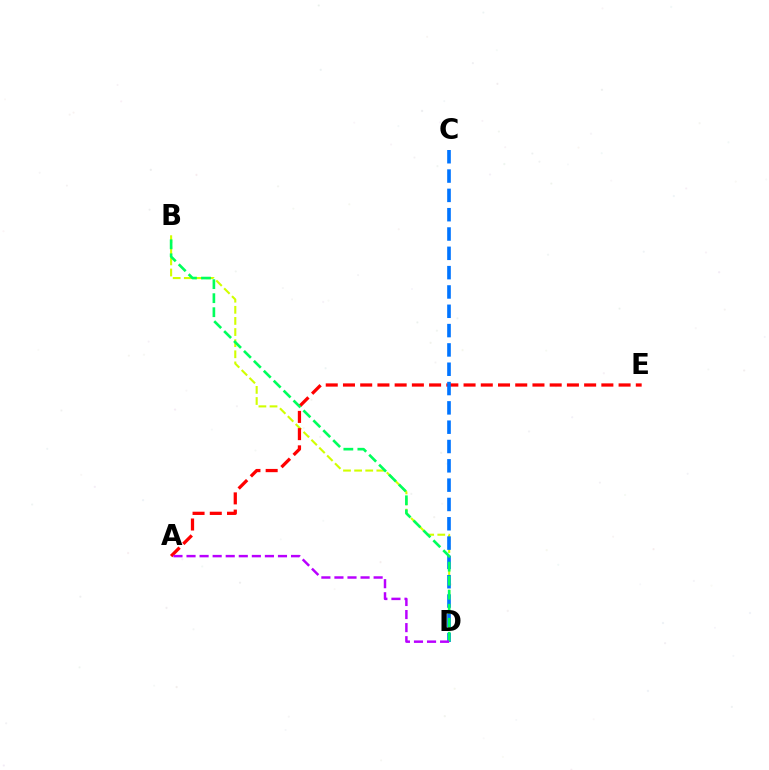{('B', 'D'): [{'color': '#d1ff00', 'line_style': 'dashed', 'thickness': 1.51}, {'color': '#00ff5c', 'line_style': 'dashed', 'thickness': 1.9}], ('A', 'E'): [{'color': '#ff0000', 'line_style': 'dashed', 'thickness': 2.34}], ('C', 'D'): [{'color': '#0074ff', 'line_style': 'dashed', 'thickness': 2.62}], ('A', 'D'): [{'color': '#b900ff', 'line_style': 'dashed', 'thickness': 1.77}]}